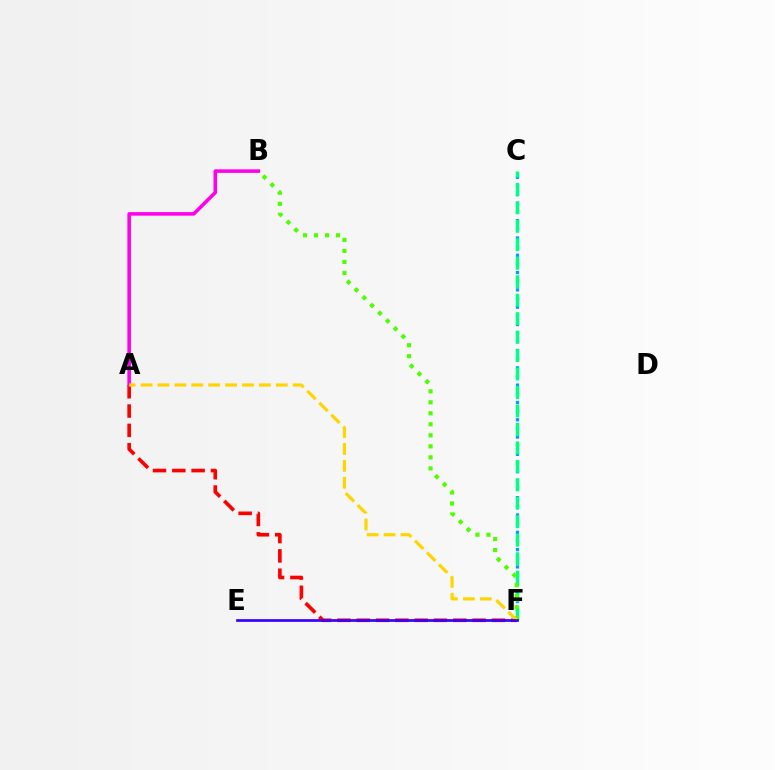{('C', 'F'): [{'color': '#009eff', 'line_style': 'dotted', 'thickness': 2.35}, {'color': '#00ff86', 'line_style': 'dashed', 'thickness': 2.51}], ('A', 'F'): [{'color': '#ff0000', 'line_style': 'dashed', 'thickness': 2.62}, {'color': '#ffd500', 'line_style': 'dashed', 'thickness': 2.3}], ('B', 'F'): [{'color': '#4fff00', 'line_style': 'dotted', 'thickness': 2.99}], ('A', 'B'): [{'color': '#ff00ed', 'line_style': 'solid', 'thickness': 2.56}], ('E', 'F'): [{'color': '#3700ff', 'line_style': 'solid', 'thickness': 1.95}]}